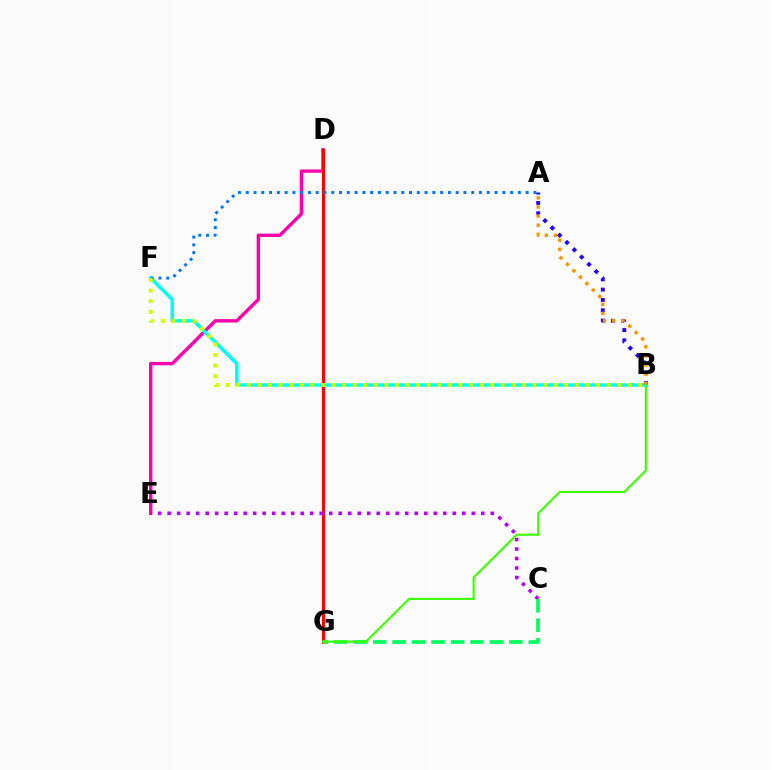{('D', 'E'): [{'color': '#ff00ac', 'line_style': 'solid', 'thickness': 2.42}], ('D', 'G'): [{'color': '#ff0000', 'line_style': 'solid', 'thickness': 2.16}], ('B', 'F'): [{'color': '#00fff6', 'line_style': 'solid', 'thickness': 2.52}, {'color': '#d1ff00', 'line_style': 'dotted', 'thickness': 2.87}], ('C', 'E'): [{'color': '#b900ff', 'line_style': 'dotted', 'thickness': 2.58}], ('C', 'G'): [{'color': '#00ff5c', 'line_style': 'dashed', 'thickness': 2.64}], ('A', 'B'): [{'color': '#2500ff', 'line_style': 'dotted', 'thickness': 2.81}, {'color': '#ff9400', 'line_style': 'dotted', 'thickness': 2.48}], ('A', 'F'): [{'color': '#0074ff', 'line_style': 'dotted', 'thickness': 2.11}], ('B', 'G'): [{'color': '#3dff00', 'line_style': 'solid', 'thickness': 1.53}]}